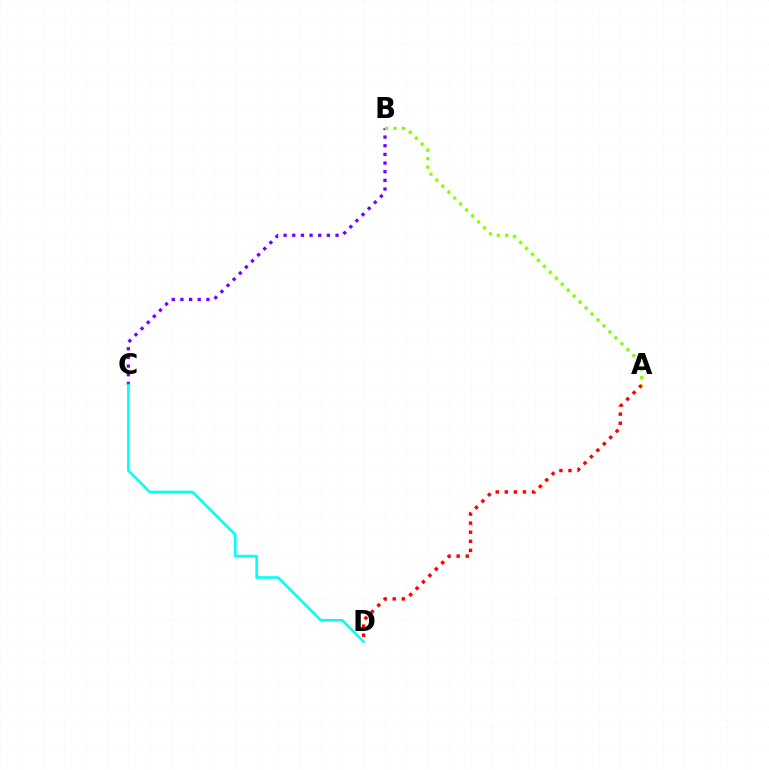{('B', 'C'): [{'color': '#7200ff', 'line_style': 'dotted', 'thickness': 2.35}], ('A', 'D'): [{'color': '#ff0000', 'line_style': 'dotted', 'thickness': 2.46}], ('C', 'D'): [{'color': '#00fff6', 'line_style': 'solid', 'thickness': 1.86}], ('A', 'B'): [{'color': '#84ff00', 'line_style': 'dotted', 'thickness': 2.29}]}